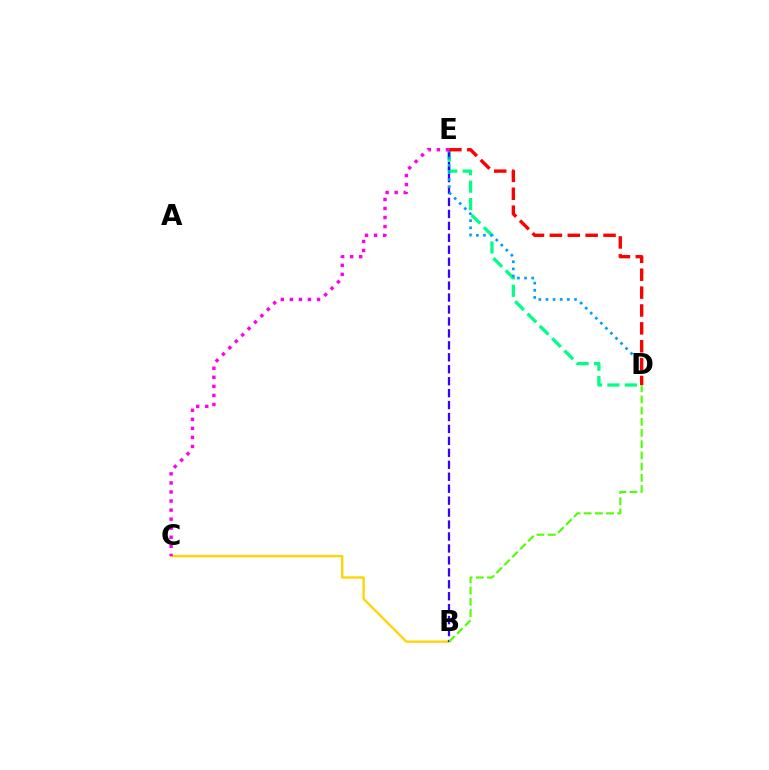{('D', 'E'): [{'color': '#00ff86', 'line_style': 'dashed', 'thickness': 2.37}, {'color': '#009eff', 'line_style': 'dotted', 'thickness': 1.94}, {'color': '#ff0000', 'line_style': 'dashed', 'thickness': 2.43}], ('B', 'C'): [{'color': '#ffd500', 'line_style': 'solid', 'thickness': 1.68}], ('B', 'E'): [{'color': '#3700ff', 'line_style': 'dashed', 'thickness': 1.62}], ('C', 'E'): [{'color': '#ff00ed', 'line_style': 'dotted', 'thickness': 2.46}], ('B', 'D'): [{'color': '#4fff00', 'line_style': 'dashed', 'thickness': 1.52}]}